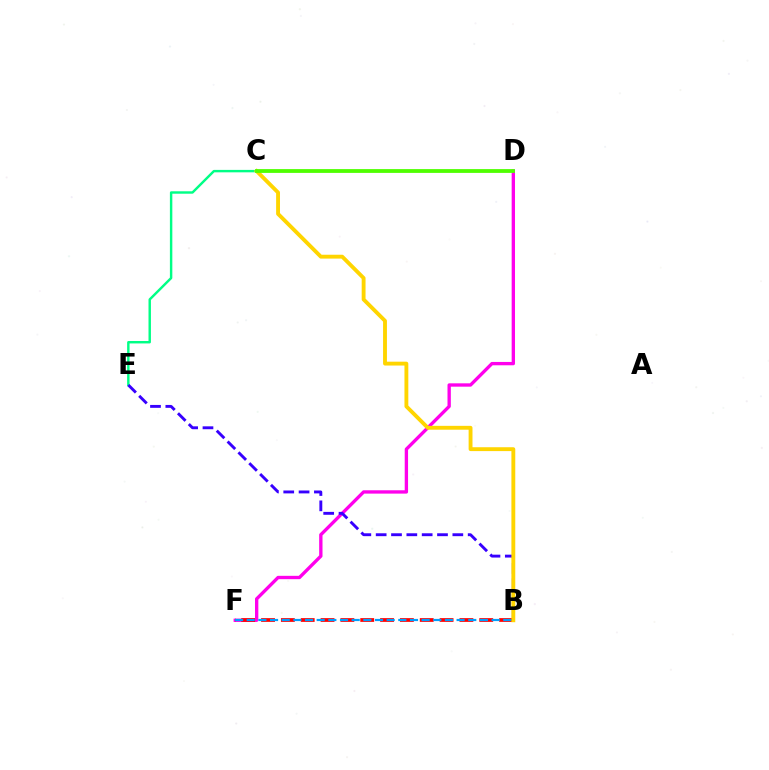{('D', 'F'): [{'color': '#ff00ed', 'line_style': 'solid', 'thickness': 2.41}], ('B', 'F'): [{'color': '#ff0000', 'line_style': 'dashed', 'thickness': 2.69}, {'color': '#009eff', 'line_style': 'dashed', 'thickness': 1.58}], ('C', 'E'): [{'color': '#00ff86', 'line_style': 'solid', 'thickness': 1.75}], ('B', 'E'): [{'color': '#3700ff', 'line_style': 'dashed', 'thickness': 2.08}], ('B', 'C'): [{'color': '#ffd500', 'line_style': 'solid', 'thickness': 2.78}], ('C', 'D'): [{'color': '#4fff00', 'line_style': 'solid', 'thickness': 2.74}]}